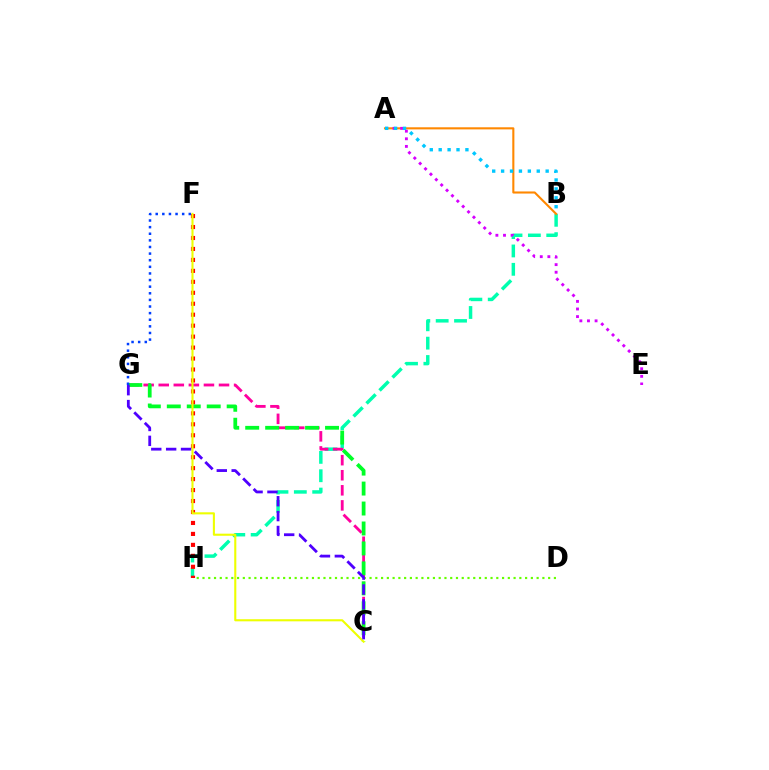{('B', 'H'): [{'color': '#00ffaf', 'line_style': 'dashed', 'thickness': 2.49}], ('D', 'H'): [{'color': '#66ff00', 'line_style': 'dotted', 'thickness': 1.57}], ('C', 'G'): [{'color': '#ff00a0', 'line_style': 'dashed', 'thickness': 2.05}, {'color': '#00ff27', 'line_style': 'dashed', 'thickness': 2.71}, {'color': '#4f00ff', 'line_style': 'dashed', 'thickness': 2.02}], ('F', 'H'): [{'color': '#ff0000', 'line_style': 'dotted', 'thickness': 2.98}], ('A', 'B'): [{'color': '#ff8800', 'line_style': 'solid', 'thickness': 1.51}, {'color': '#00c7ff', 'line_style': 'dotted', 'thickness': 2.42}], ('A', 'E'): [{'color': '#d600ff', 'line_style': 'dotted', 'thickness': 2.07}], ('C', 'F'): [{'color': '#eeff00', 'line_style': 'solid', 'thickness': 1.51}], ('F', 'G'): [{'color': '#003fff', 'line_style': 'dotted', 'thickness': 1.8}]}